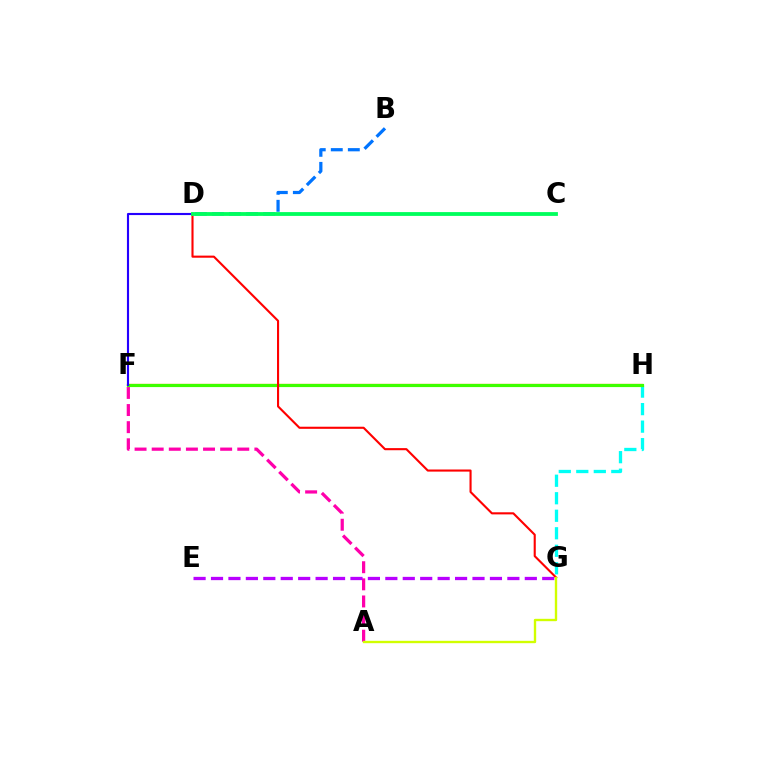{('G', 'H'): [{'color': '#00fff6', 'line_style': 'dashed', 'thickness': 2.38}], ('A', 'F'): [{'color': '#ff00ac', 'line_style': 'dashed', 'thickness': 2.33}], ('F', 'H'): [{'color': '#ff9400', 'line_style': 'solid', 'thickness': 1.64}, {'color': '#3dff00', 'line_style': 'solid', 'thickness': 2.28}], ('D', 'F'): [{'color': '#2500ff', 'line_style': 'solid', 'thickness': 1.54}], ('E', 'G'): [{'color': '#b900ff', 'line_style': 'dashed', 'thickness': 2.37}], ('D', 'G'): [{'color': '#ff0000', 'line_style': 'solid', 'thickness': 1.52}], ('A', 'G'): [{'color': '#d1ff00', 'line_style': 'solid', 'thickness': 1.7}], ('B', 'D'): [{'color': '#0074ff', 'line_style': 'dashed', 'thickness': 2.32}], ('C', 'D'): [{'color': '#00ff5c', 'line_style': 'solid', 'thickness': 2.74}]}